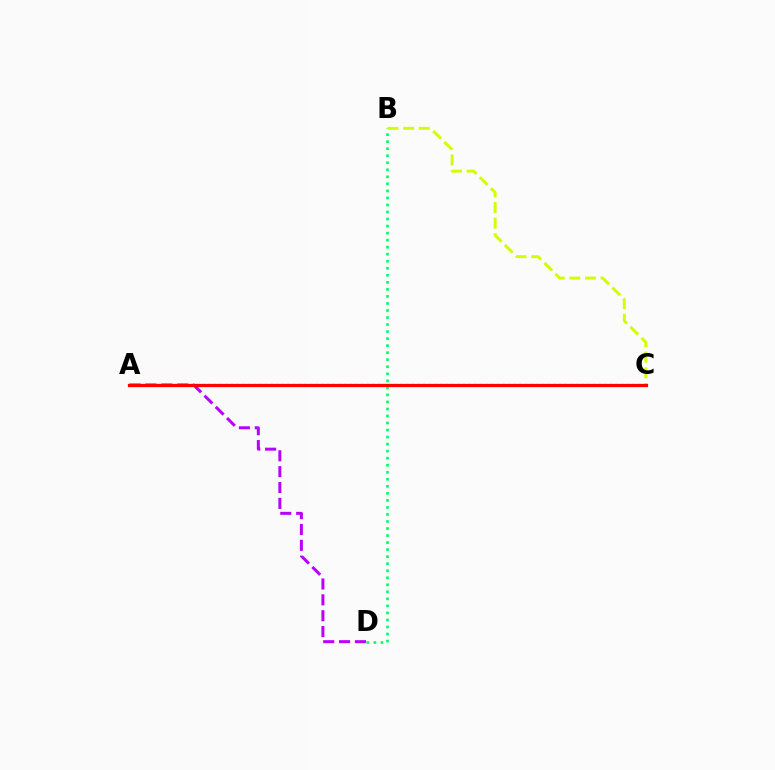{('A', 'D'): [{'color': '#b900ff', 'line_style': 'dashed', 'thickness': 2.16}], ('A', 'C'): [{'color': '#0074ff', 'line_style': 'dotted', 'thickness': 1.54}, {'color': '#ff0000', 'line_style': 'solid', 'thickness': 2.34}], ('B', 'D'): [{'color': '#00ff5c', 'line_style': 'dotted', 'thickness': 1.91}], ('B', 'C'): [{'color': '#d1ff00', 'line_style': 'dashed', 'thickness': 2.12}]}